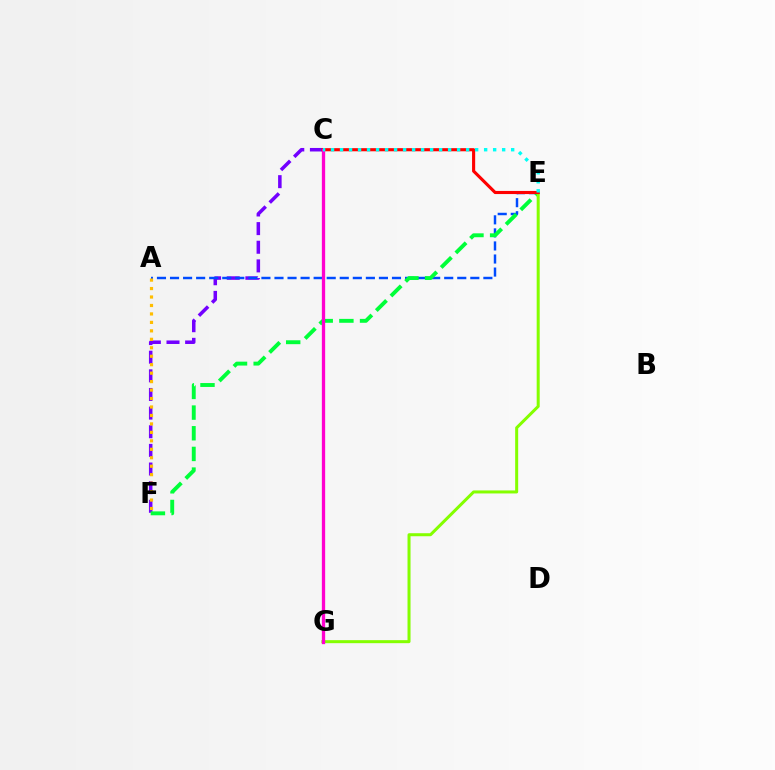{('C', 'F'): [{'color': '#7200ff', 'line_style': 'dashed', 'thickness': 2.53}], ('A', 'E'): [{'color': '#004bff', 'line_style': 'dashed', 'thickness': 1.77}], ('E', 'F'): [{'color': '#00ff39', 'line_style': 'dashed', 'thickness': 2.81}], ('E', 'G'): [{'color': '#84ff00', 'line_style': 'solid', 'thickness': 2.17}], ('C', 'E'): [{'color': '#ff0000', 'line_style': 'solid', 'thickness': 2.24}, {'color': '#00fff6', 'line_style': 'dotted', 'thickness': 2.45}], ('C', 'G'): [{'color': '#ff00cf', 'line_style': 'solid', 'thickness': 2.38}], ('A', 'F'): [{'color': '#ffbd00', 'line_style': 'dotted', 'thickness': 2.3}]}